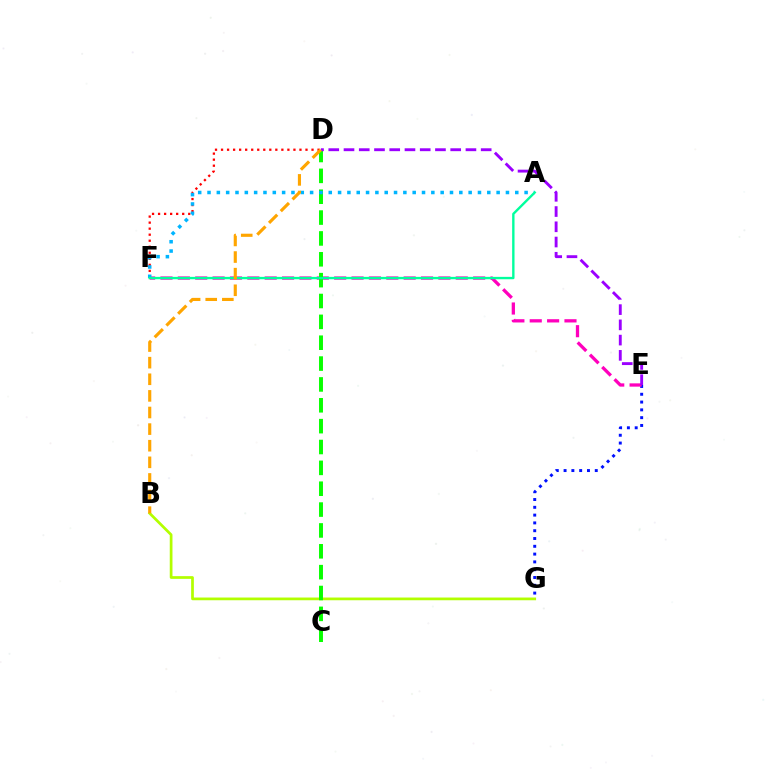{('B', 'G'): [{'color': '#b3ff00', 'line_style': 'solid', 'thickness': 1.96}], ('E', 'G'): [{'color': '#0010ff', 'line_style': 'dotted', 'thickness': 2.12}], ('D', 'F'): [{'color': '#ff0000', 'line_style': 'dotted', 'thickness': 1.64}], ('E', 'F'): [{'color': '#ff00bd', 'line_style': 'dashed', 'thickness': 2.36}], ('C', 'D'): [{'color': '#08ff00', 'line_style': 'dashed', 'thickness': 2.83}], ('A', 'F'): [{'color': '#00b5ff', 'line_style': 'dotted', 'thickness': 2.53}, {'color': '#00ff9d', 'line_style': 'solid', 'thickness': 1.71}], ('D', 'E'): [{'color': '#9b00ff', 'line_style': 'dashed', 'thickness': 2.07}], ('B', 'D'): [{'color': '#ffa500', 'line_style': 'dashed', 'thickness': 2.26}]}